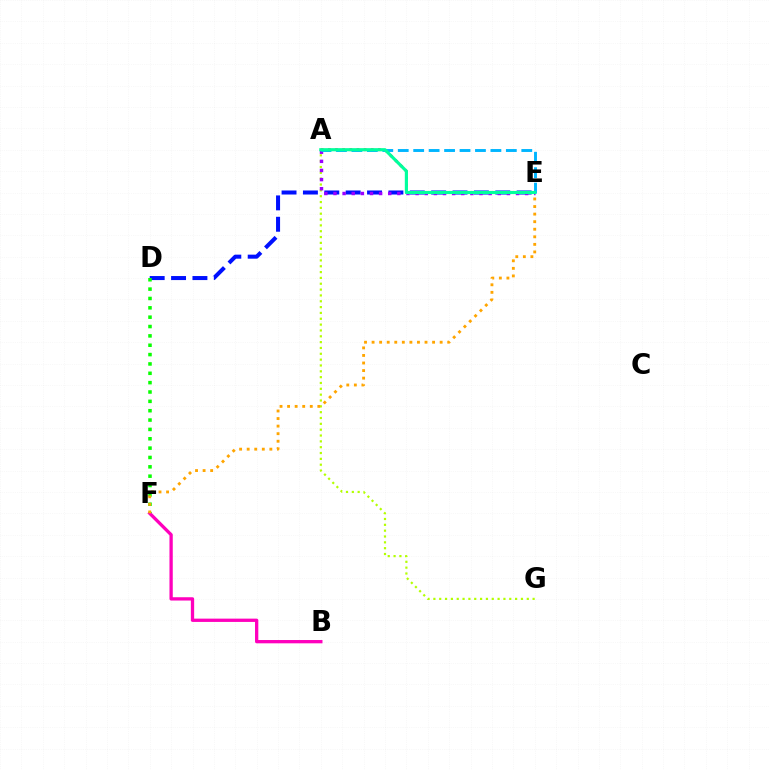{('A', 'G'): [{'color': '#b3ff00', 'line_style': 'dotted', 'thickness': 1.59}], ('D', 'E'): [{'color': '#0010ff', 'line_style': 'dashed', 'thickness': 2.9}], ('A', 'E'): [{'color': '#ff0000', 'line_style': 'dotted', 'thickness': 1.94}, {'color': '#9b00ff', 'line_style': 'dotted', 'thickness': 2.48}, {'color': '#00b5ff', 'line_style': 'dashed', 'thickness': 2.1}, {'color': '#00ff9d', 'line_style': 'solid', 'thickness': 2.27}], ('D', 'F'): [{'color': '#08ff00', 'line_style': 'dotted', 'thickness': 2.54}], ('B', 'F'): [{'color': '#ff00bd', 'line_style': 'solid', 'thickness': 2.37}], ('E', 'F'): [{'color': '#ffa500', 'line_style': 'dotted', 'thickness': 2.05}]}